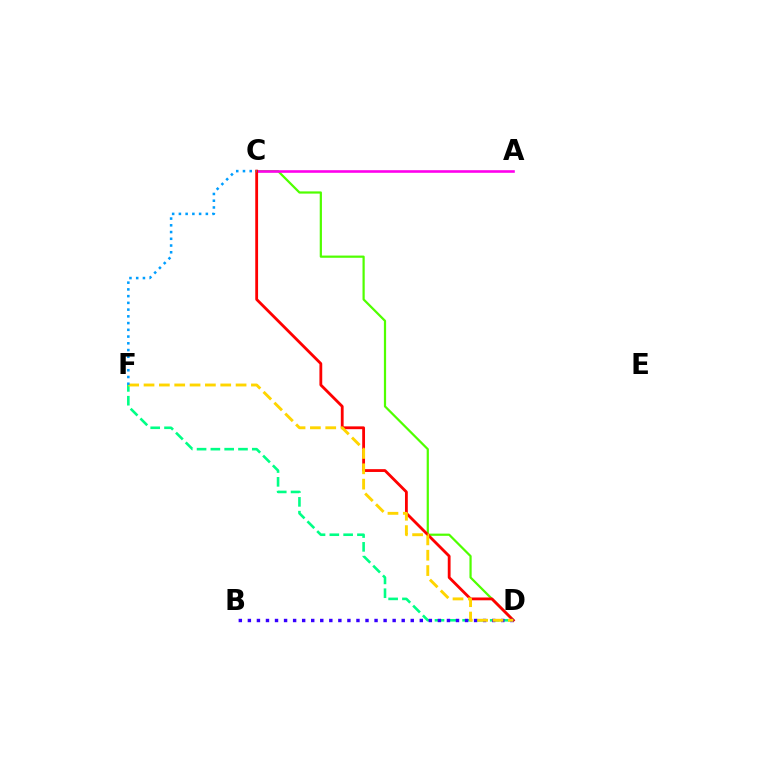{('C', 'D'): [{'color': '#4fff00', 'line_style': 'solid', 'thickness': 1.6}, {'color': '#ff0000', 'line_style': 'solid', 'thickness': 2.03}], ('A', 'C'): [{'color': '#ff00ed', 'line_style': 'solid', 'thickness': 1.88}], ('D', 'F'): [{'color': '#00ff86', 'line_style': 'dashed', 'thickness': 1.88}, {'color': '#ffd500', 'line_style': 'dashed', 'thickness': 2.08}], ('B', 'D'): [{'color': '#3700ff', 'line_style': 'dotted', 'thickness': 2.46}], ('C', 'F'): [{'color': '#009eff', 'line_style': 'dotted', 'thickness': 1.83}]}